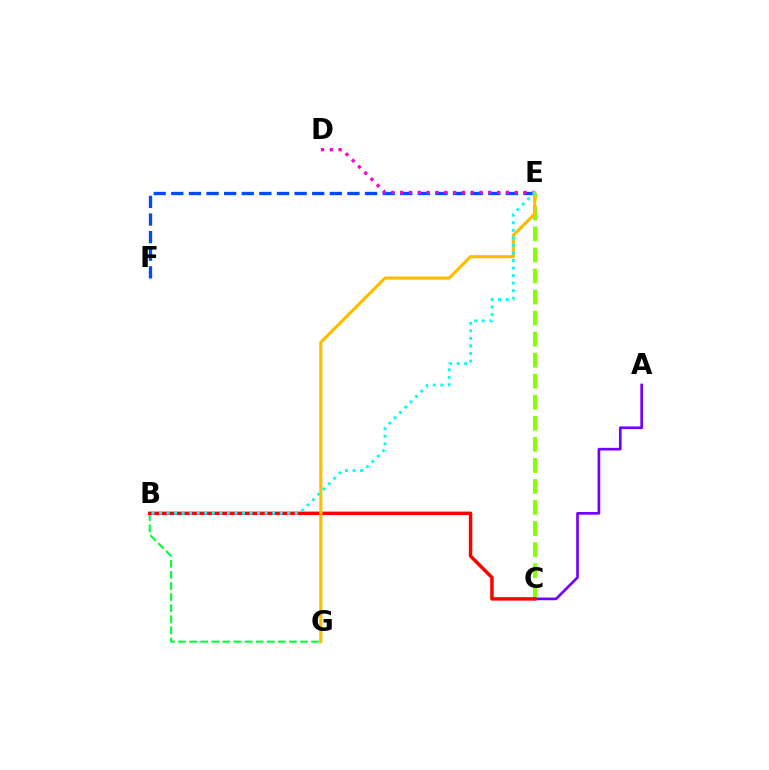{('C', 'E'): [{'color': '#84ff00', 'line_style': 'dashed', 'thickness': 2.86}], ('E', 'F'): [{'color': '#004bff', 'line_style': 'dashed', 'thickness': 2.39}], ('A', 'C'): [{'color': '#7200ff', 'line_style': 'solid', 'thickness': 1.92}], ('B', 'G'): [{'color': '#00ff39', 'line_style': 'dashed', 'thickness': 1.51}], ('B', 'C'): [{'color': '#ff0000', 'line_style': 'solid', 'thickness': 2.49}], ('D', 'E'): [{'color': '#ff00cf', 'line_style': 'dotted', 'thickness': 2.39}], ('E', 'G'): [{'color': '#ffbd00', 'line_style': 'solid', 'thickness': 2.25}], ('B', 'E'): [{'color': '#00fff6', 'line_style': 'dotted', 'thickness': 2.05}]}